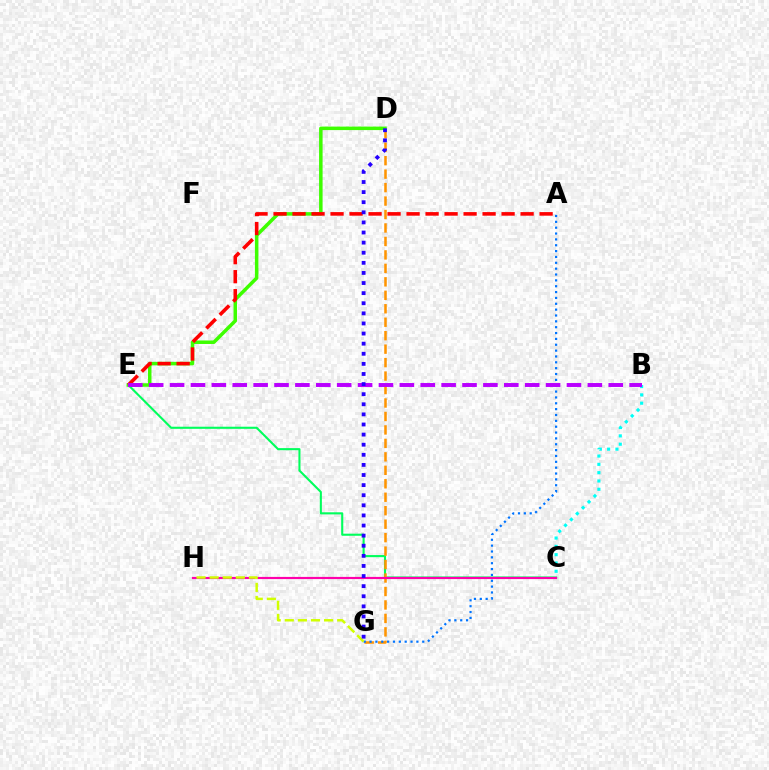{('C', 'E'): [{'color': '#00ff5c', 'line_style': 'solid', 'thickness': 1.51}], ('D', 'G'): [{'color': '#ff9400', 'line_style': 'dashed', 'thickness': 1.83}, {'color': '#2500ff', 'line_style': 'dotted', 'thickness': 2.75}], ('B', 'C'): [{'color': '#00fff6', 'line_style': 'dotted', 'thickness': 2.26}], ('D', 'E'): [{'color': '#3dff00', 'line_style': 'solid', 'thickness': 2.52}], ('A', 'E'): [{'color': '#ff0000', 'line_style': 'dashed', 'thickness': 2.58}], ('C', 'H'): [{'color': '#ff00ac', 'line_style': 'solid', 'thickness': 1.56}], ('A', 'G'): [{'color': '#0074ff', 'line_style': 'dotted', 'thickness': 1.59}], ('B', 'E'): [{'color': '#b900ff', 'line_style': 'dashed', 'thickness': 2.84}], ('G', 'H'): [{'color': '#d1ff00', 'line_style': 'dashed', 'thickness': 1.78}]}